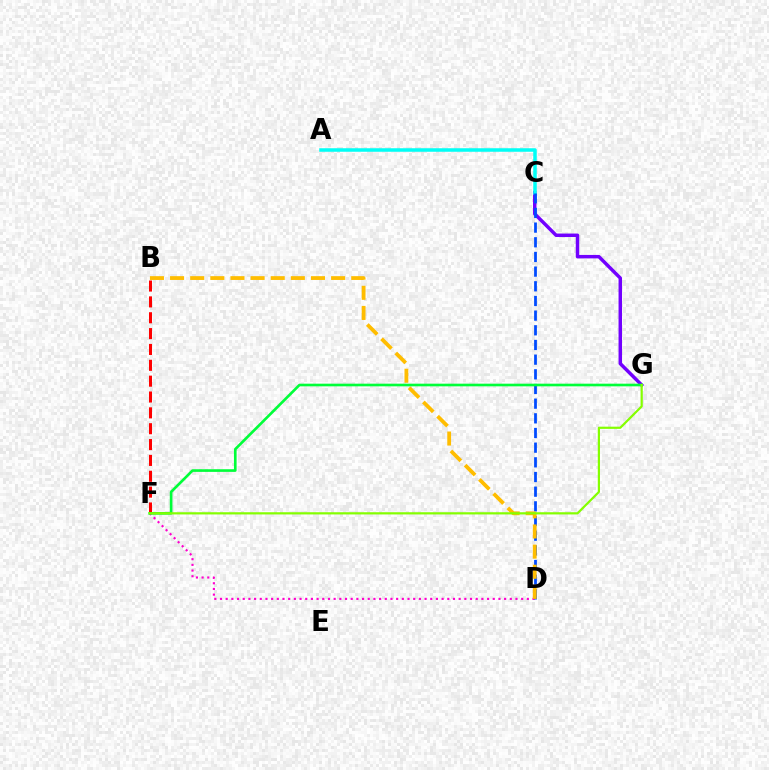{('D', 'F'): [{'color': '#ff00cf', 'line_style': 'dotted', 'thickness': 1.54}], ('B', 'F'): [{'color': '#ff0000', 'line_style': 'dashed', 'thickness': 2.15}], ('C', 'G'): [{'color': '#7200ff', 'line_style': 'solid', 'thickness': 2.49}], ('A', 'C'): [{'color': '#00fff6', 'line_style': 'solid', 'thickness': 2.53}], ('C', 'D'): [{'color': '#004bff', 'line_style': 'dashed', 'thickness': 1.99}], ('B', 'D'): [{'color': '#ffbd00', 'line_style': 'dashed', 'thickness': 2.73}], ('F', 'G'): [{'color': '#00ff39', 'line_style': 'solid', 'thickness': 1.91}, {'color': '#84ff00', 'line_style': 'solid', 'thickness': 1.59}]}